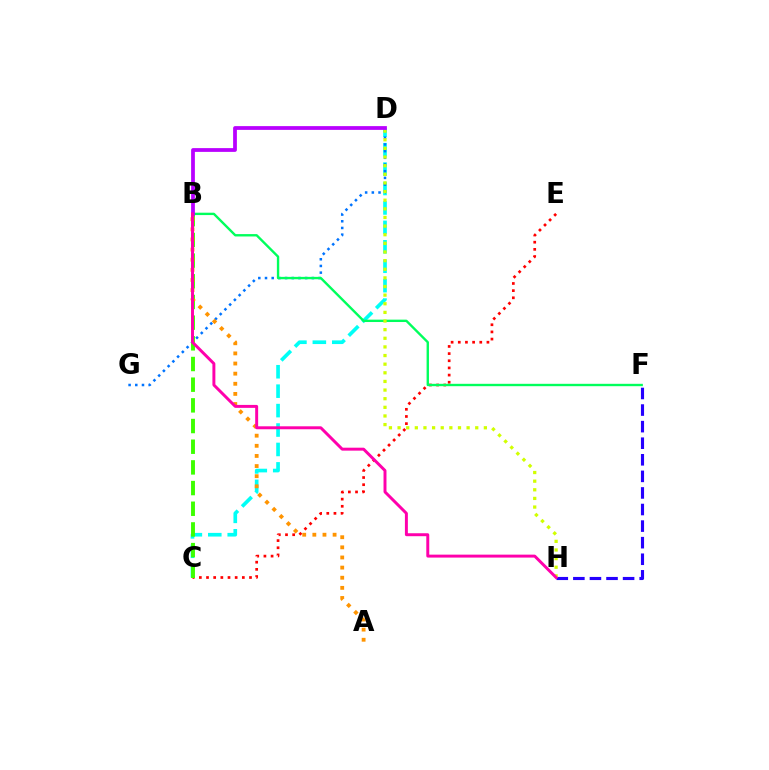{('C', 'D'): [{'color': '#00fff6', 'line_style': 'dashed', 'thickness': 2.64}], ('C', 'E'): [{'color': '#ff0000', 'line_style': 'dotted', 'thickness': 1.95}], ('D', 'G'): [{'color': '#0074ff', 'line_style': 'dotted', 'thickness': 1.82}], ('F', 'H'): [{'color': '#2500ff', 'line_style': 'dashed', 'thickness': 2.25}], ('B', 'F'): [{'color': '#00ff5c', 'line_style': 'solid', 'thickness': 1.71}], ('D', 'H'): [{'color': '#d1ff00', 'line_style': 'dotted', 'thickness': 2.34}], ('B', 'C'): [{'color': '#3dff00', 'line_style': 'dashed', 'thickness': 2.81}], ('A', 'B'): [{'color': '#ff9400', 'line_style': 'dotted', 'thickness': 2.75}], ('B', 'D'): [{'color': '#b900ff', 'line_style': 'solid', 'thickness': 2.71}], ('B', 'H'): [{'color': '#ff00ac', 'line_style': 'solid', 'thickness': 2.13}]}